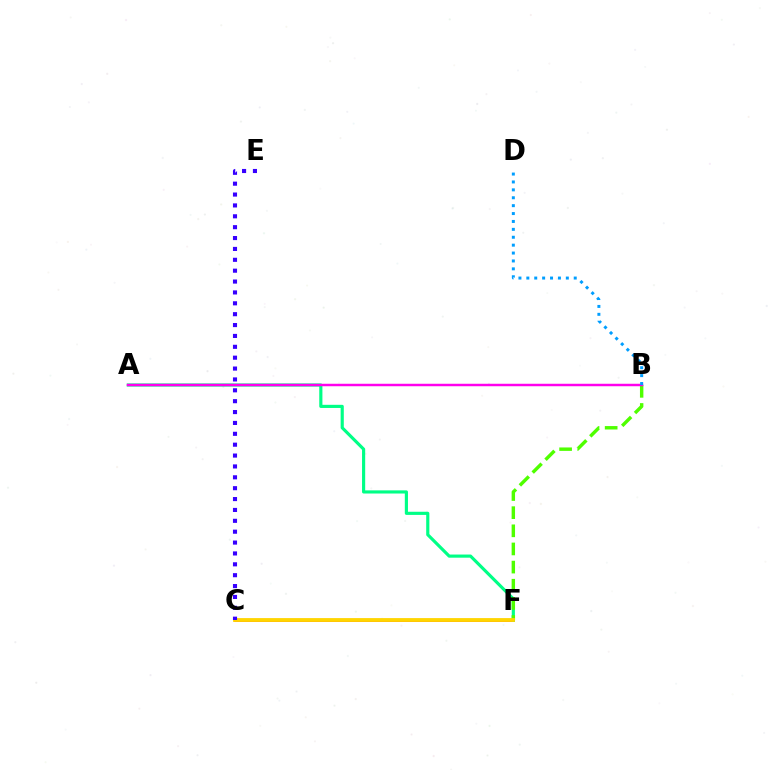{('C', 'F'): [{'color': '#ff0000', 'line_style': 'solid', 'thickness': 1.85}, {'color': '#ffd500', 'line_style': 'solid', 'thickness': 2.75}], ('A', 'F'): [{'color': '#00ff86', 'line_style': 'solid', 'thickness': 2.27}], ('B', 'F'): [{'color': '#4fff00', 'line_style': 'dashed', 'thickness': 2.46}], ('A', 'B'): [{'color': '#ff00ed', 'line_style': 'solid', 'thickness': 1.78}], ('C', 'E'): [{'color': '#3700ff', 'line_style': 'dotted', 'thickness': 2.95}], ('B', 'D'): [{'color': '#009eff', 'line_style': 'dotted', 'thickness': 2.15}]}